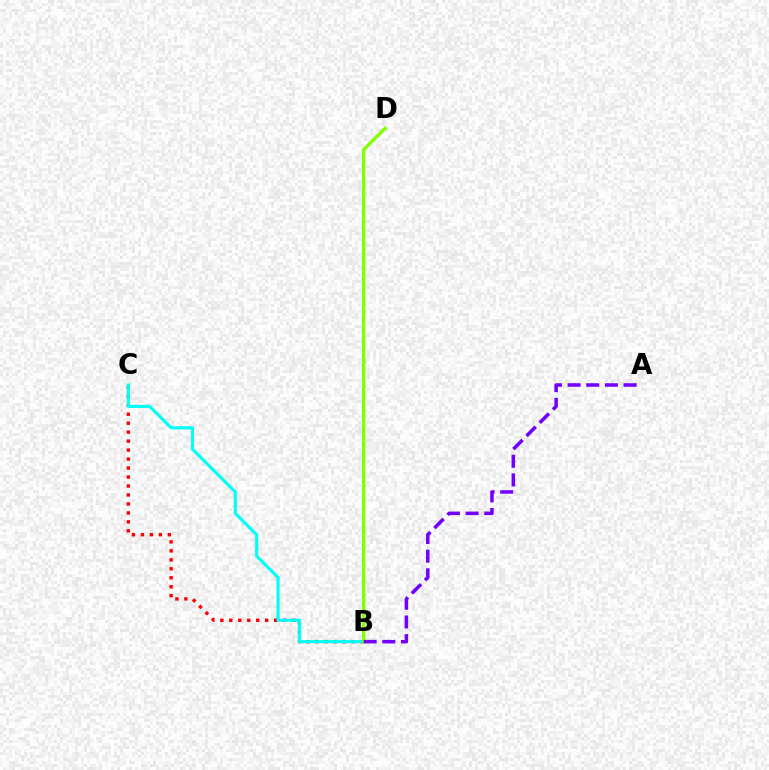{('B', 'C'): [{'color': '#ff0000', 'line_style': 'dotted', 'thickness': 2.44}, {'color': '#00fff6', 'line_style': 'solid', 'thickness': 2.25}], ('B', 'D'): [{'color': '#84ff00', 'line_style': 'solid', 'thickness': 2.42}], ('A', 'B'): [{'color': '#7200ff', 'line_style': 'dashed', 'thickness': 2.53}]}